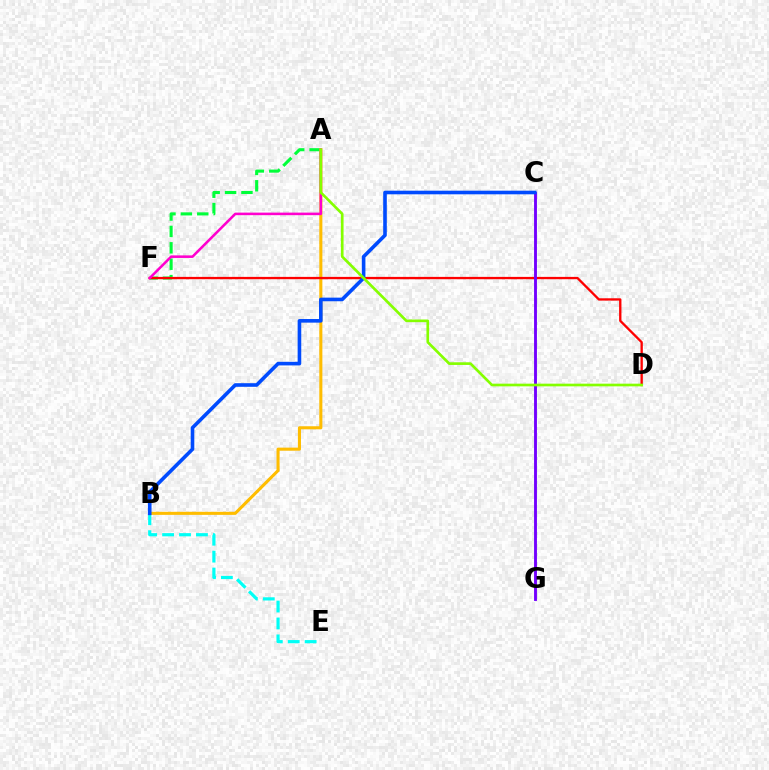{('B', 'E'): [{'color': '#00fff6', 'line_style': 'dashed', 'thickness': 2.3}], ('A', 'F'): [{'color': '#00ff39', 'line_style': 'dashed', 'thickness': 2.23}, {'color': '#ff00cf', 'line_style': 'solid', 'thickness': 1.84}], ('A', 'B'): [{'color': '#ffbd00', 'line_style': 'solid', 'thickness': 2.21}], ('D', 'F'): [{'color': '#ff0000', 'line_style': 'solid', 'thickness': 1.68}], ('C', 'G'): [{'color': '#7200ff', 'line_style': 'solid', 'thickness': 2.07}], ('B', 'C'): [{'color': '#004bff', 'line_style': 'solid', 'thickness': 2.6}], ('A', 'D'): [{'color': '#84ff00', 'line_style': 'solid', 'thickness': 1.92}]}